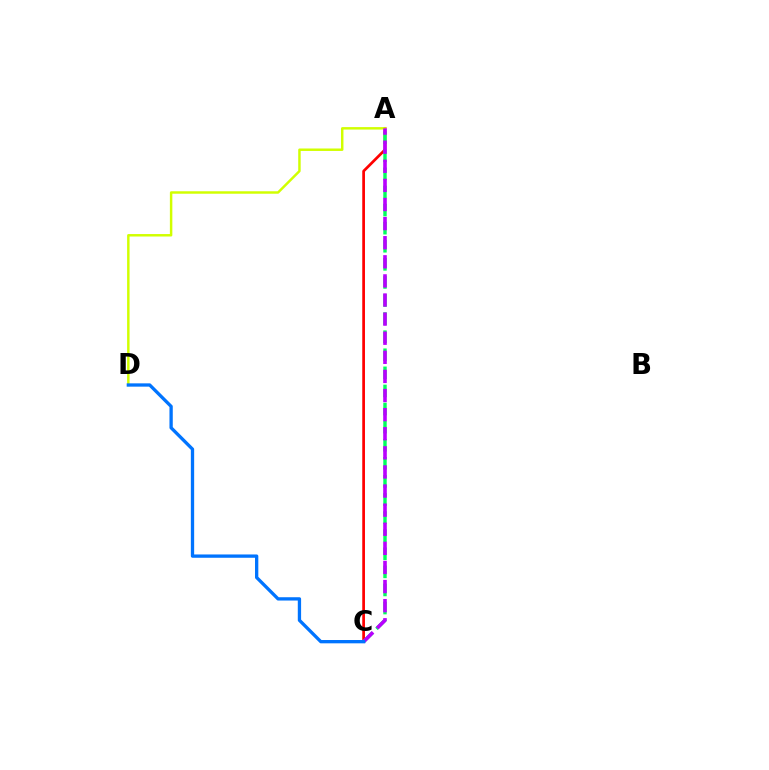{('A', 'C'): [{'color': '#ff0000', 'line_style': 'solid', 'thickness': 1.96}, {'color': '#00ff5c', 'line_style': 'dashed', 'thickness': 2.46}, {'color': '#b900ff', 'line_style': 'dashed', 'thickness': 2.6}], ('A', 'D'): [{'color': '#d1ff00', 'line_style': 'solid', 'thickness': 1.77}], ('C', 'D'): [{'color': '#0074ff', 'line_style': 'solid', 'thickness': 2.38}]}